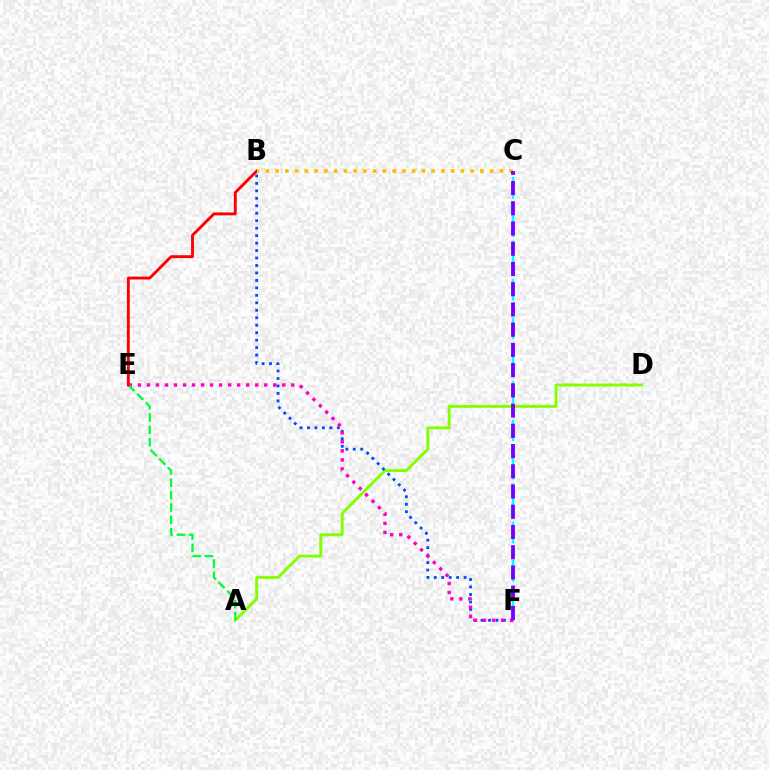{('A', 'D'): [{'color': '#84ff00', 'line_style': 'solid', 'thickness': 2.1}], ('B', 'F'): [{'color': '#004bff', 'line_style': 'dotted', 'thickness': 2.03}], ('E', 'F'): [{'color': '#ff00cf', 'line_style': 'dotted', 'thickness': 2.45}], ('C', 'F'): [{'color': '#00fff6', 'line_style': 'dashed', 'thickness': 1.73}, {'color': '#7200ff', 'line_style': 'dashed', 'thickness': 2.75}], ('A', 'E'): [{'color': '#00ff39', 'line_style': 'dashed', 'thickness': 1.68}], ('B', 'E'): [{'color': '#ff0000', 'line_style': 'solid', 'thickness': 2.08}], ('B', 'C'): [{'color': '#ffbd00', 'line_style': 'dotted', 'thickness': 2.65}]}